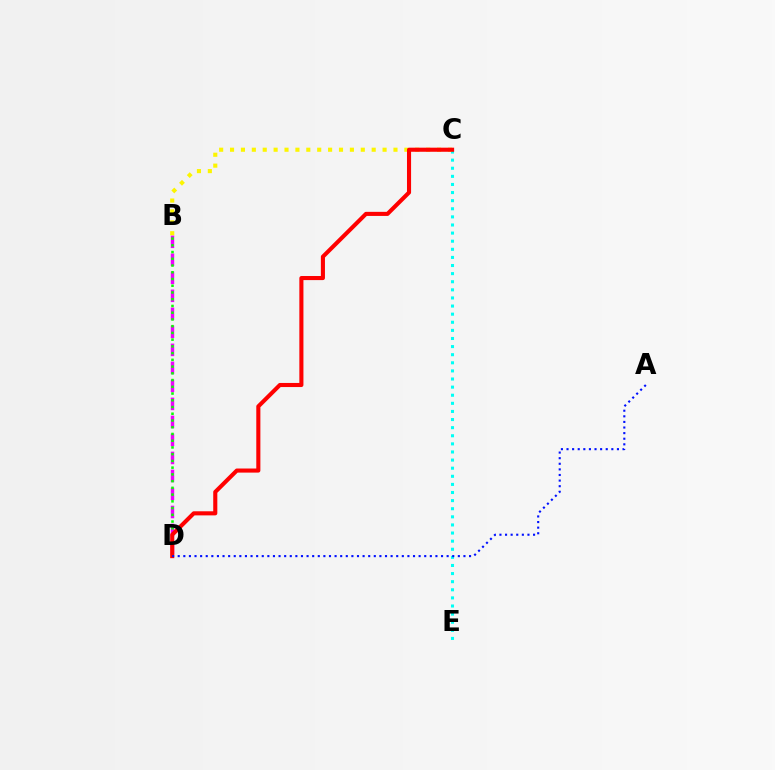{('B', 'D'): [{'color': '#ee00ff', 'line_style': 'dashed', 'thickness': 2.45}, {'color': '#08ff00', 'line_style': 'dotted', 'thickness': 1.83}], ('C', 'E'): [{'color': '#00fff6', 'line_style': 'dotted', 'thickness': 2.2}], ('B', 'C'): [{'color': '#fcf500', 'line_style': 'dotted', 'thickness': 2.96}], ('C', 'D'): [{'color': '#ff0000', 'line_style': 'solid', 'thickness': 2.95}], ('A', 'D'): [{'color': '#0010ff', 'line_style': 'dotted', 'thickness': 1.52}]}